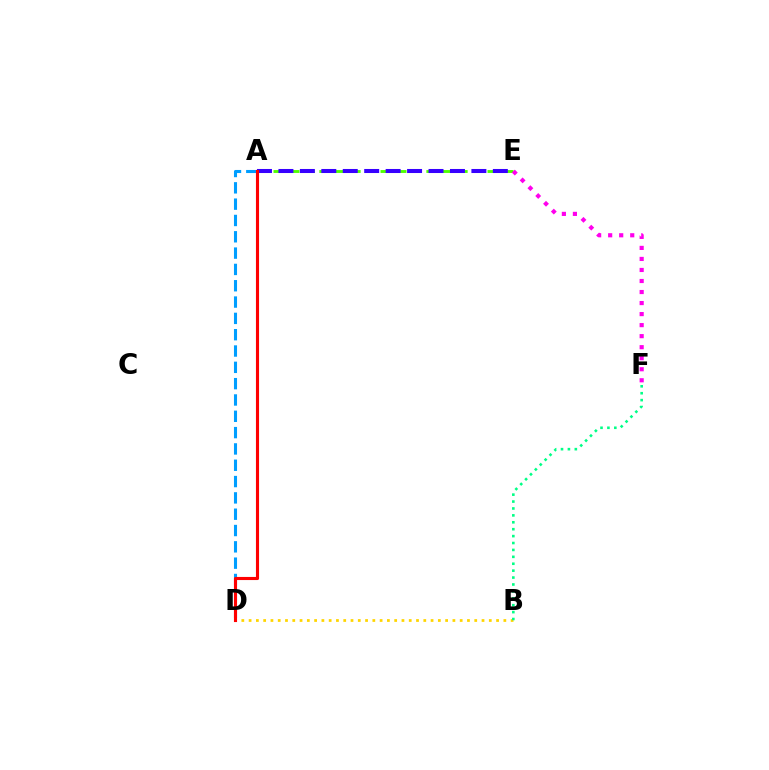{('A', 'E'): [{'color': '#4fff00', 'line_style': 'dashed', 'thickness': 2.08}, {'color': '#3700ff', 'line_style': 'dashed', 'thickness': 2.91}], ('B', 'D'): [{'color': '#ffd500', 'line_style': 'dotted', 'thickness': 1.98}], ('E', 'F'): [{'color': '#ff00ed', 'line_style': 'dotted', 'thickness': 3.0}], ('B', 'F'): [{'color': '#00ff86', 'line_style': 'dotted', 'thickness': 1.88}], ('A', 'D'): [{'color': '#009eff', 'line_style': 'dashed', 'thickness': 2.22}, {'color': '#ff0000', 'line_style': 'solid', 'thickness': 2.24}]}